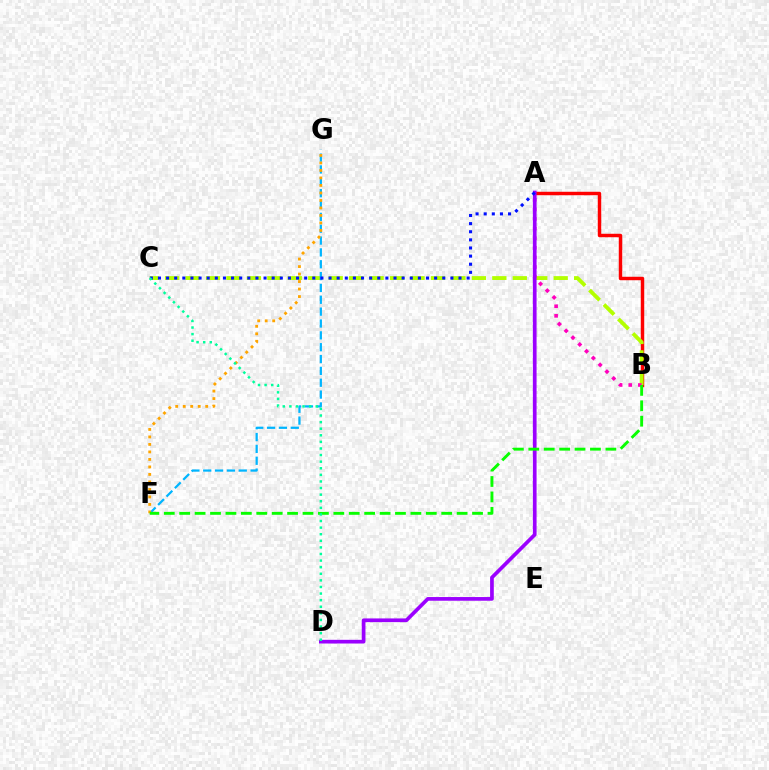{('A', 'B'): [{'color': '#ff0000', 'line_style': 'solid', 'thickness': 2.49}, {'color': '#ff00bd', 'line_style': 'dotted', 'thickness': 2.61}], ('B', 'C'): [{'color': '#b3ff00', 'line_style': 'dashed', 'thickness': 2.78}], ('A', 'D'): [{'color': '#9b00ff', 'line_style': 'solid', 'thickness': 2.66}], ('F', 'G'): [{'color': '#00b5ff', 'line_style': 'dashed', 'thickness': 1.61}, {'color': '#ffa500', 'line_style': 'dotted', 'thickness': 2.04}], ('B', 'F'): [{'color': '#08ff00', 'line_style': 'dashed', 'thickness': 2.09}], ('A', 'C'): [{'color': '#0010ff', 'line_style': 'dotted', 'thickness': 2.21}], ('C', 'D'): [{'color': '#00ff9d', 'line_style': 'dotted', 'thickness': 1.79}]}